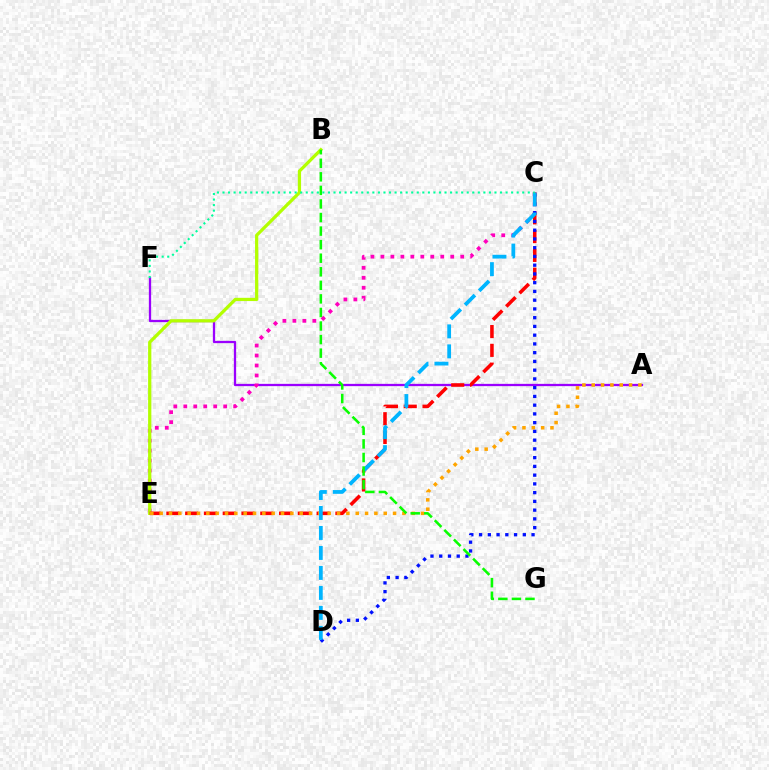{('A', 'F'): [{'color': '#9b00ff', 'line_style': 'solid', 'thickness': 1.64}], ('C', 'E'): [{'color': '#ff00bd', 'line_style': 'dotted', 'thickness': 2.71}, {'color': '#ff0000', 'line_style': 'dashed', 'thickness': 2.55}], ('B', 'E'): [{'color': '#b3ff00', 'line_style': 'solid', 'thickness': 2.33}], ('A', 'E'): [{'color': '#ffa500', 'line_style': 'dotted', 'thickness': 2.54}], ('C', 'D'): [{'color': '#0010ff', 'line_style': 'dotted', 'thickness': 2.38}, {'color': '#00b5ff', 'line_style': 'dashed', 'thickness': 2.71}], ('B', 'G'): [{'color': '#08ff00', 'line_style': 'dashed', 'thickness': 1.84}], ('C', 'F'): [{'color': '#00ff9d', 'line_style': 'dotted', 'thickness': 1.51}]}